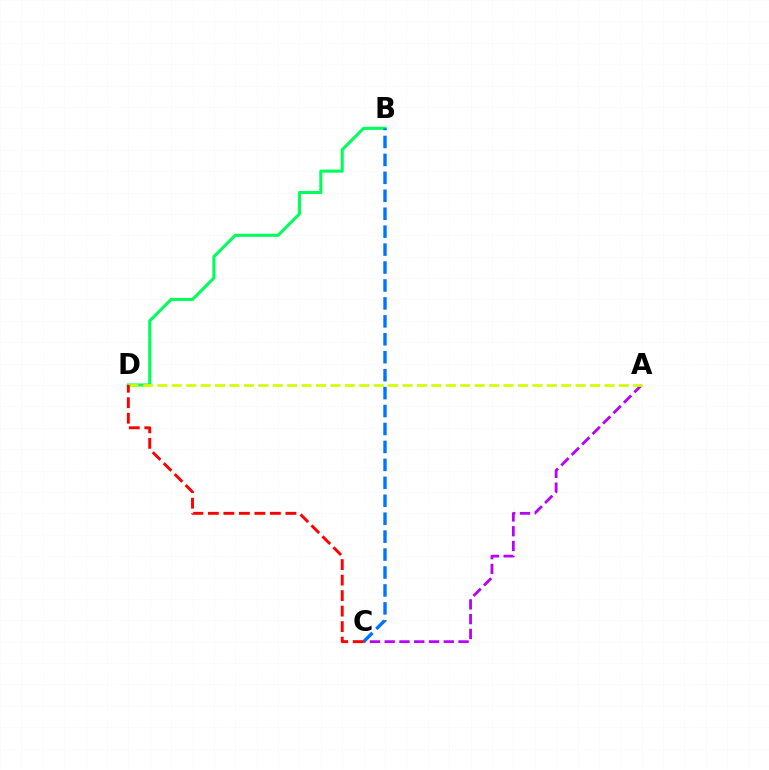{('B', 'D'): [{'color': '#00ff5c', 'line_style': 'solid', 'thickness': 2.21}], ('A', 'C'): [{'color': '#b900ff', 'line_style': 'dashed', 'thickness': 2.01}], ('A', 'D'): [{'color': '#d1ff00', 'line_style': 'dashed', 'thickness': 1.96}], ('B', 'C'): [{'color': '#0074ff', 'line_style': 'dashed', 'thickness': 2.44}], ('C', 'D'): [{'color': '#ff0000', 'line_style': 'dashed', 'thickness': 2.11}]}